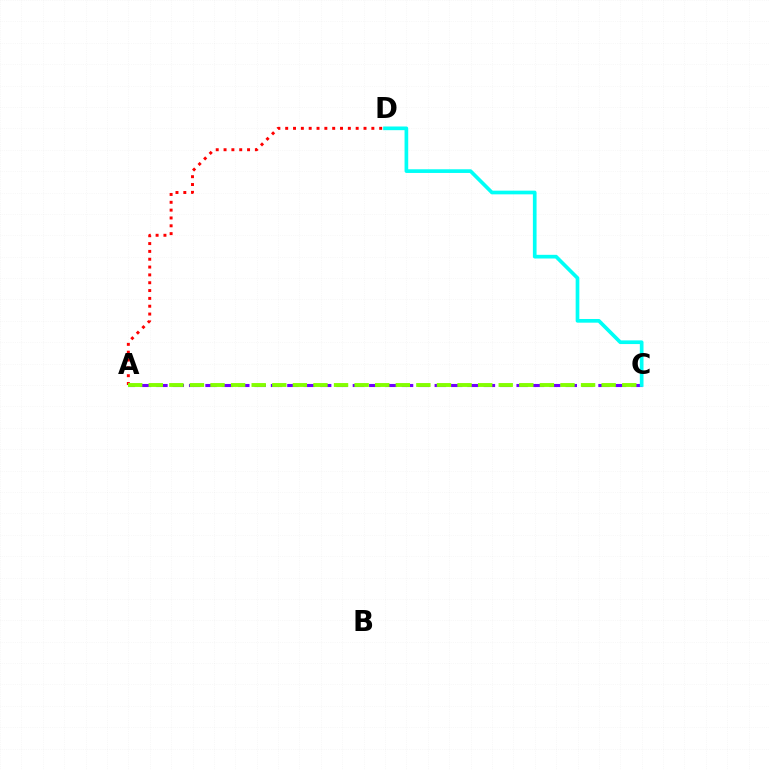{('A', 'C'): [{'color': '#7200ff', 'line_style': 'dashed', 'thickness': 2.22}, {'color': '#84ff00', 'line_style': 'dashed', 'thickness': 2.8}], ('A', 'D'): [{'color': '#ff0000', 'line_style': 'dotted', 'thickness': 2.13}], ('C', 'D'): [{'color': '#00fff6', 'line_style': 'solid', 'thickness': 2.65}]}